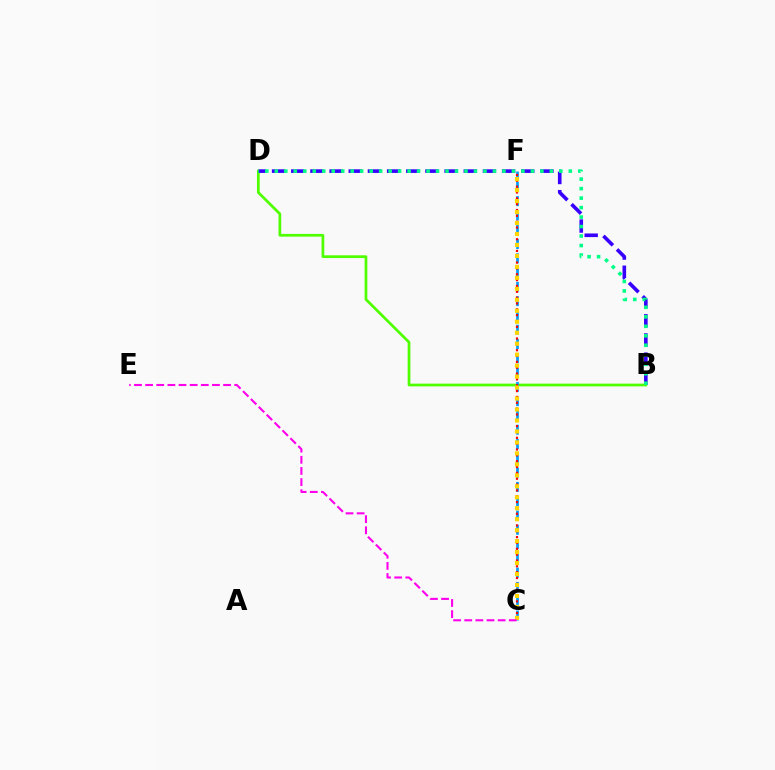{('B', 'D'): [{'color': '#4fff00', 'line_style': 'solid', 'thickness': 1.97}, {'color': '#3700ff', 'line_style': 'dashed', 'thickness': 2.6}, {'color': '#00ff86', 'line_style': 'dotted', 'thickness': 2.58}], ('C', 'F'): [{'color': '#009eff', 'line_style': 'dashed', 'thickness': 1.94}, {'color': '#ff0000', 'line_style': 'dotted', 'thickness': 1.59}, {'color': '#ffd500', 'line_style': 'dotted', 'thickness': 2.98}], ('C', 'E'): [{'color': '#ff00ed', 'line_style': 'dashed', 'thickness': 1.51}]}